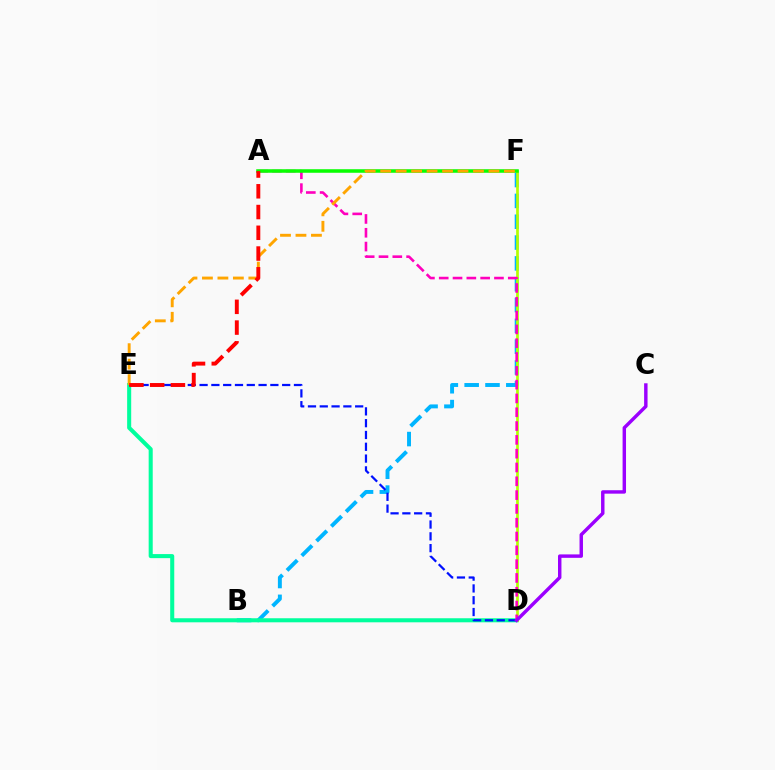{('B', 'F'): [{'color': '#00b5ff', 'line_style': 'dashed', 'thickness': 2.83}], ('D', 'E'): [{'color': '#00ff9d', 'line_style': 'solid', 'thickness': 2.92}, {'color': '#0010ff', 'line_style': 'dashed', 'thickness': 1.6}], ('D', 'F'): [{'color': '#b3ff00', 'line_style': 'solid', 'thickness': 1.94}], ('A', 'D'): [{'color': '#ff00bd', 'line_style': 'dashed', 'thickness': 1.88}], ('A', 'F'): [{'color': '#08ff00', 'line_style': 'solid', 'thickness': 2.55}], ('C', 'D'): [{'color': '#9b00ff', 'line_style': 'solid', 'thickness': 2.47}], ('E', 'F'): [{'color': '#ffa500', 'line_style': 'dashed', 'thickness': 2.1}], ('A', 'E'): [{'color': '#ff0000', 'line_style': 'dashed', 'thickness': 2.82}]}